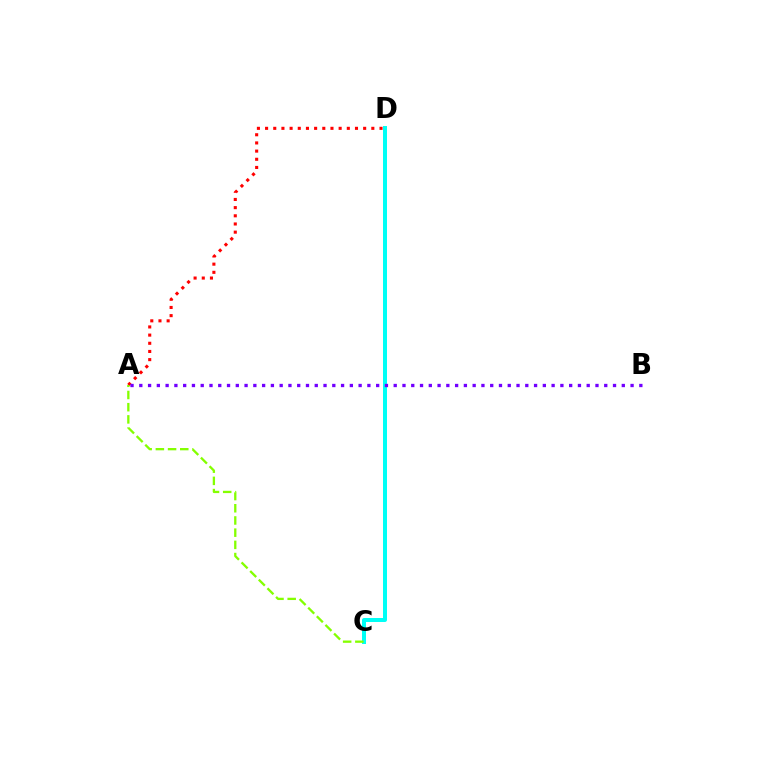{('C', 'D'): [{'color': '#00fff6', 'line_style': 'solid', 'thickness': 2.87}], ('A', 'D'): [{'color': '#ff0000', 'line_style': 'dotted', 'thickness': 2.22}], ('A', 'C'): [{'color': '#84ff00', 'line_style': 'dashed', 'thickness': 1.66}], ('A', 'B'): [{'color': '#7200ff', 'line_style': 'dotted', 'thickness': 2.38}]}